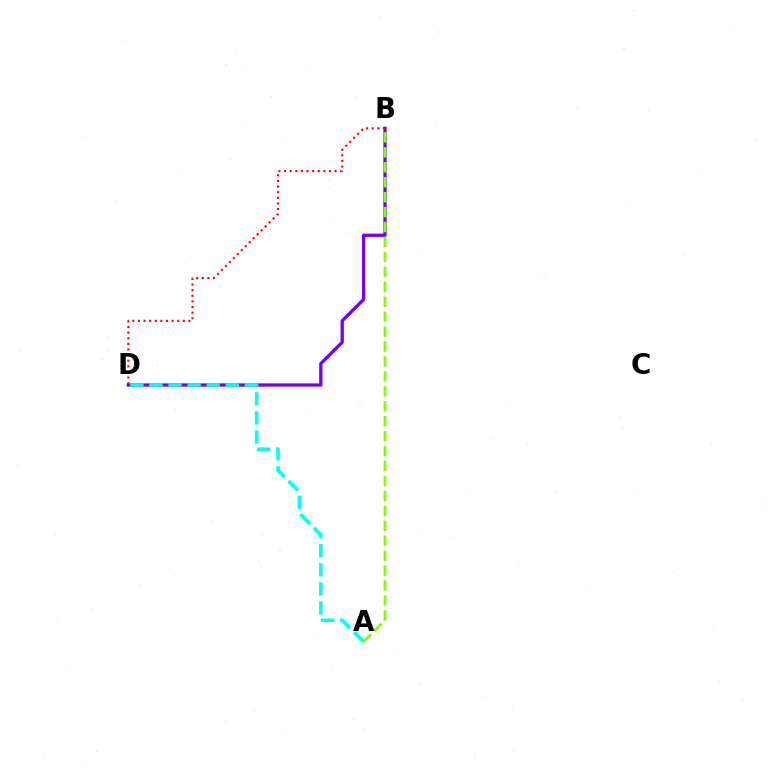{('B', 'D'): [{'color': '#7200ff', 'line_style': 'solid', 'thickness': 2.37}, {'color': '#ff0000', 'line_style': 'dotted', 'thickness': 1.53}], ('A', 'D'): [{'color': '#00fff6', 'line_style': 'dashed', 'thickness': 2.59}], ('A', 'B'): [{'color': '#84ff00', 'line_style': 'dashed', 'thickness': 2.03}]}